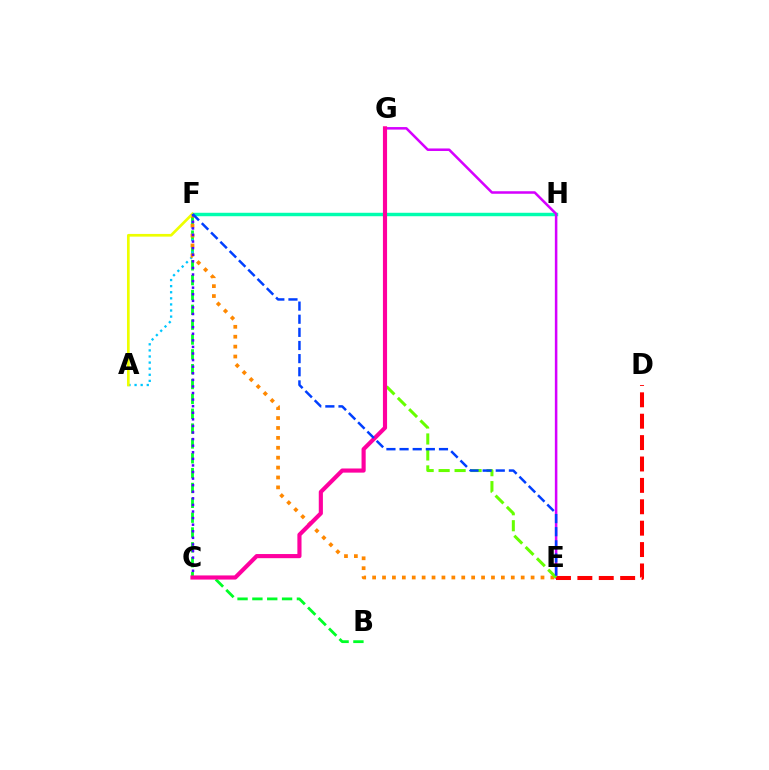{('F', 'H'): [{'color': '#00ffaf', 'line_style': 'solid', 'thickness': 2.48}], ('E', 'G'): [{'color': '#d600ff', 'line_style': 'solid', 'thickness': 1.82}, {'color': '#66ff00', 'line_style': 'dashed', 'thickness': 2.17}], ('D', 'E'): [{'color': '#ff0000', 'line_style': 'dashed', 'thickness': 2.91}], ('B', 'F'): [{'color': '#00ff27', 'line_style': 'dashed', 'thickness': 2.02}], ('A', 'F'): [{'color': '#00c7ff', 'line_style': 'dotted', 'thickness': 1.66}, {'color': '#eeff00', 'line_style': 'solid', 'thickness': 1.94}], ('E', 'F'): [{'color': '#ff8800', 'line_style': 'dotted', 'thickness': 2.69}, {'color': '#003fff', 'line_style': 'dashed', 'thickness': 1.78}], ('C', 'F'): [{'color': '#4f00ff', 'line_style': 'dotted', 'thickness': 1.79}], ('C', 'G'): [{'color': '#ff00a0', 'line_style': 'solid', 'thickness': 2.98}]}